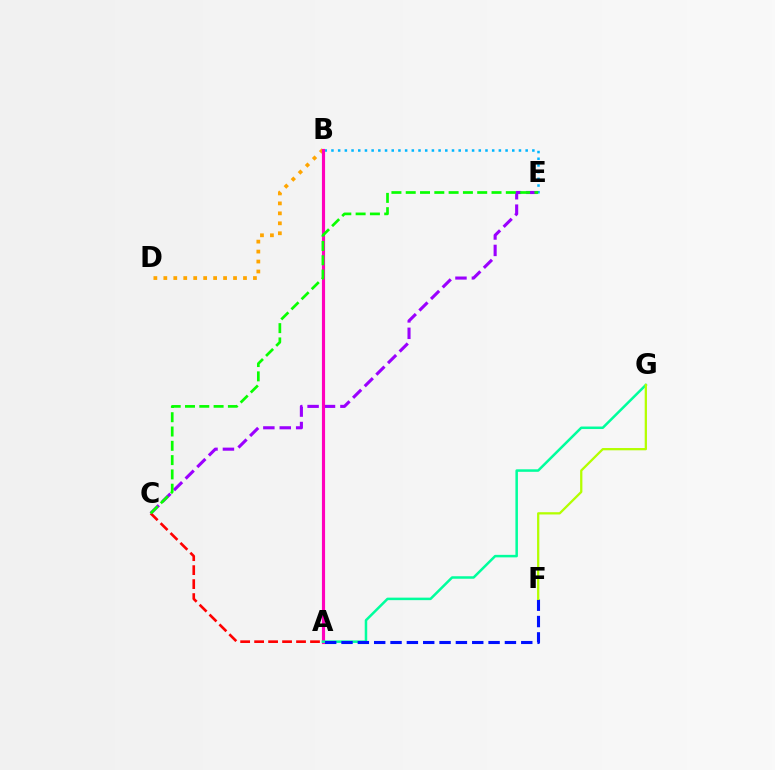{('B', 'E'): [{'color': '#00b5ff', 'line_style': 'dotted', 'thickness': 1.82}], ('C', 'E'): [{'color': '#9b00ff', 'line_style': 'dashed', 'thickness': 2.23}, {'color': '#08ff00', 'line_style': 'dashed', 'thickness': 1.94}], ('B', 'D'): [{'color': '#ffa500', 'line_style': 'dotted', 'thickness': 2.71}], ('A', 'B'): [{'color': '#ff00bd', 'line_style': 'solid', 'thickness': 2.26}], ('A', 'C'): [{'color': '#ff0000', 'line_style': 'dashed', 'thickness': 1.9}], ('A', 'G'): [{'color': '#00ff9d', 'line_style': 'solid', 'thickness': 1.81}], ('A', 'F'): [{'color': '#0010ff', 'line_style': 'dashed', 'thickness': 2.22}], ('F', 'G'): [{'color': '#b3ff00', 'line_style': 'solid', 'thickness': 1.64}]}